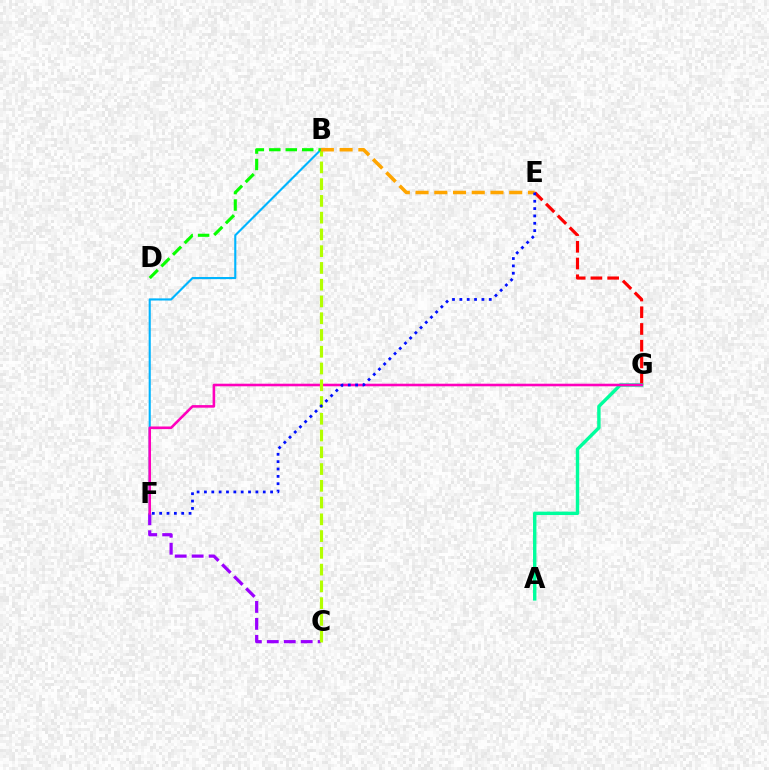{('C', 'F'): [{'color': '#9b00ff', 'line_style': 'dashed', 'thickness': 2.3}], ('B', 'F'): [{'color': '#00b5ff', 'line_style': 'solid', 'thickness': 1.53}], ('E', 'G'): [{'color': '#ff0000', 'line_style': 'dashed', 'thickness': 2.27}], ('A', 'G'): [{'color': '#00ff9d', 'line_style': 'solid', 'thickness': 2.45}], ('F', 'G'): [{'color': '#ff00bd', 'line_style': 'solid', 'thickness': 1.86}], ('B', 'C'): [{'color': '#b3ff00', 'line_style': 'dashed', 'thickness': 2.28}], ('B', 'D'): [{'color': '#08ff00', 'line_style': 'dashed', 'thickness': 2.24}], ('B', 'E'): [{'color': '#ffa500', 'line_style': 'dashed', 'thickness': 2.54}], ('E', 'F'): [{'color': '#0010ff', 'line_style': 'dotted', 'thickness': 2.0}]}